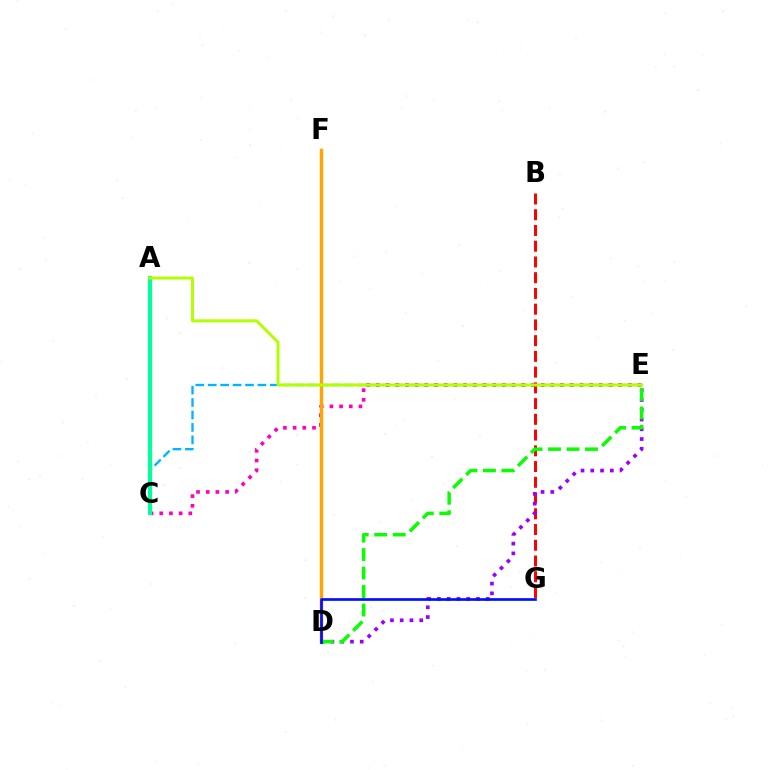{('C', 'E'): [{'color': '#00b5ff', 'line_style': 'dashed', 'thickness': 1.69}, {'color': '#ff00bd', 'line_style': 'dotted', 'thickness': 2.63}], ('D', 'F'): [{'color': '#ffa500', 'line_style': 'solid', 'thickness': 2.46}], ('B', 'G'): [{'color': '#ff0000', 'line_style': 'dashed', 'thickness': 2.14}], ('A', 'C'): [{'color': '#00ff9d', 'line_style': 'solid', 'thickness': 2.99}], ('A', 'E'): [{'color': '#b3ff00', 'line_style': 'solid', 'thickness': 2.14}], ('D', 'E'): [{'color': '#9b00ff', 'line_style': 'dotted', 'thickness': 2.65}, {'color': '#08ff00', 'line_style': 'dashed', 'thickness': 2.51}], ('D', 'G'): [{'color': '#0010ff', 'line_style': 'solid', 'thickness': 1.93}]}